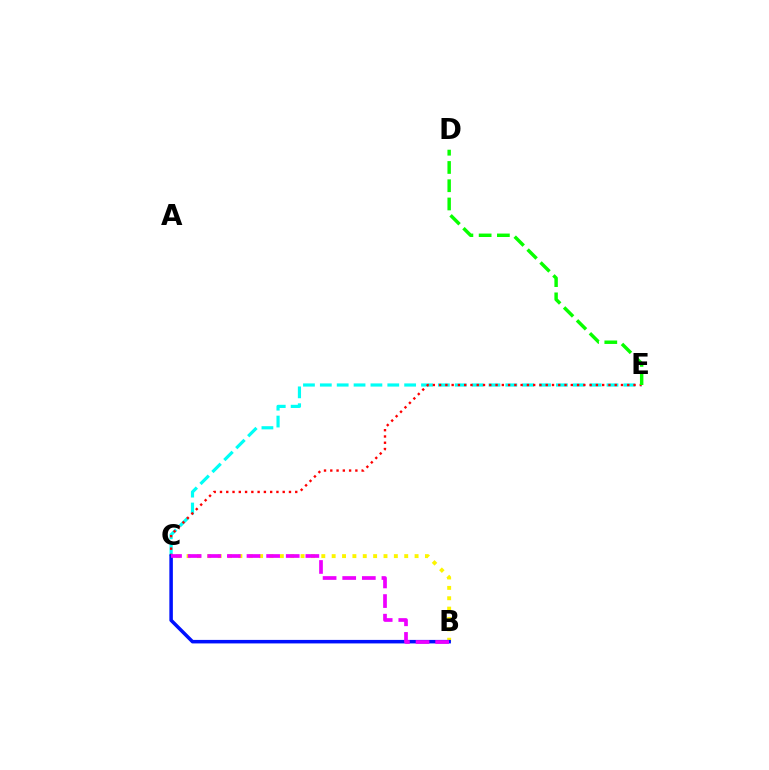{('C', 'E'): [{'color': '#00fff6', 'line_style': 'dashed', 'thickness': 2.29}, {'color': '#ff0000', 'line_style': 'dotted', 'thickness': 1.7}], ('B', 'C'): [{'color': '#fcf500', 'line_style': 'dotted', 'thickness': 2.82}, {'color': '#0010ff', 'line_style': 'solid', 'thickness': 2.53}, {'color': '#ee00ff', 'line_style': 'dashed', 'thickness': 2.67}], ('D', 'E'): [{'color': '#08ff00', 'line_style': 'dashed', 'thickness': 2.48}]}